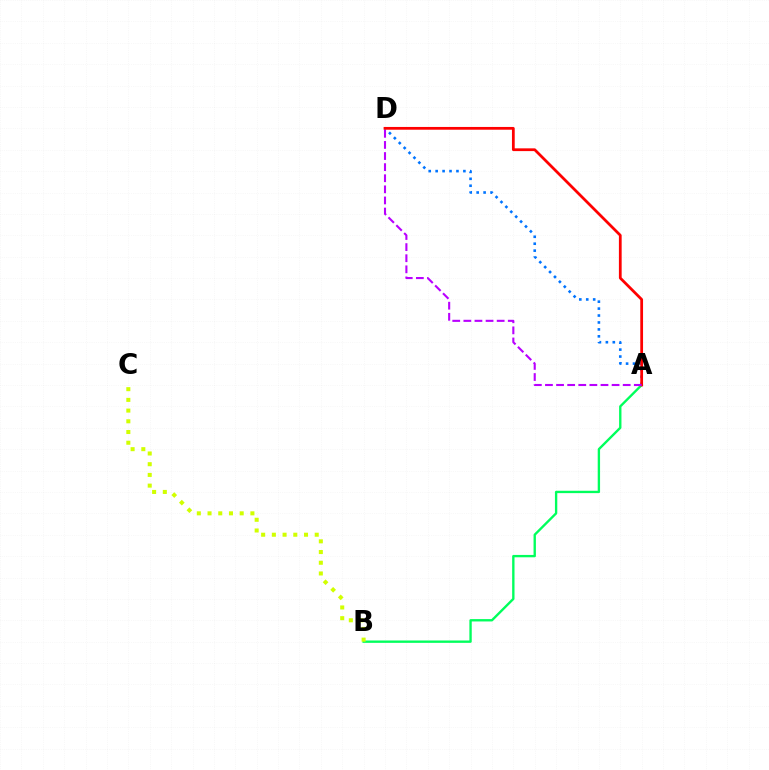{('A', 'B'): [{'color': '#00ff5c', 'line_style': 'solid', 'thickness': 1.7}], ('B', 'C'): [{'color': '#d1ff00', 'line_style': 'dotted', 'thickness': 2.91}], ('A', 'D'): [{'color': '#0074ff', 'line_style': 'dotted', 'thickness': 1.88}, {'color': '#ff0000', 'line_style': 'solid', 'thickness': 1.99}, {'color': '#b900ff', 'line_style': 'dashed', 'thickness': 1.51}]}